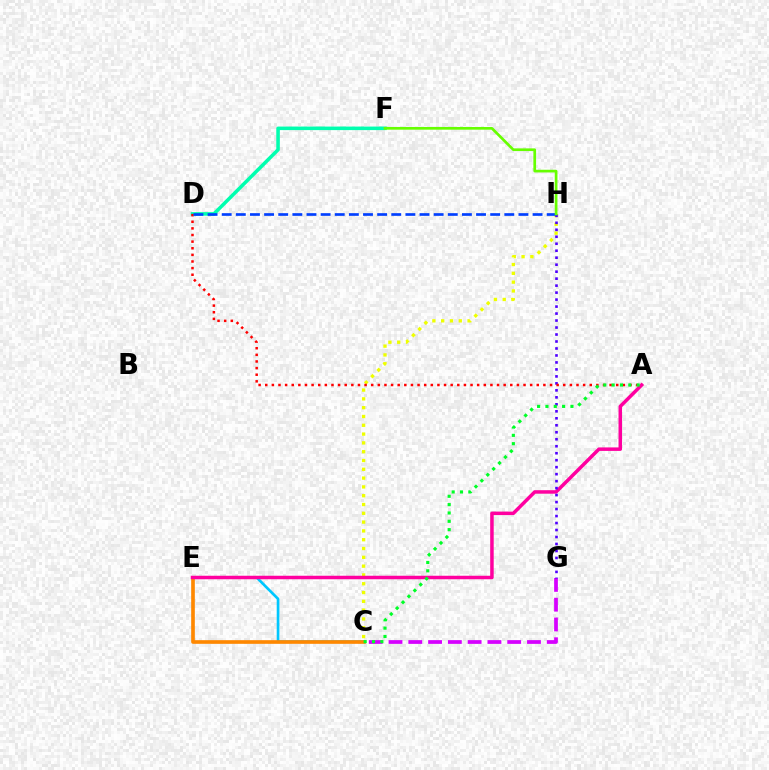{('C', 'E'): [{'color': '#00c7ff', 'line_style': 'solid', 'thickness': 1.94}, {'color': '#ff8800', 'line_style': 'solid', 'thickness': 2.63}], ('C', 'G'): [{'color': '#d600ff', 'line_style': 'dashed', 'thickness': 2.69}], ('D', 'F'): [{'color': '#00ffaf', 'line_style': 'solid', 'thickness': 2.55}], ('C', 'H'): [{'color': '#eeff00', 'line_style': 'dotted', 'thickness': 2.39}], ('A', 'E'): [{'color': '#ff00a0', 'line_style': 'solid', 'thickness': 2.52}], ('G', 'H'): [{'color': '#4f00ff', 'line_style': 'dotted', 'thickness': 1.9}], ('A', 'D'): [{'color': '#ff0000', 'line_style': 'dotted', 'thickness': 1.8}], ('D', 'H'): [{'color': '#003fff', 'line_style': 'dashed', 'thickness': 1.92}], ('A', 'C'): [{'color': '#00ff27', 'line_style': 'dotted', 'thickness': 2.27}], ('F', 'H'): [{'color': '#66ff00', 'line_style': 'solid', 'thickness': 1.94}]}